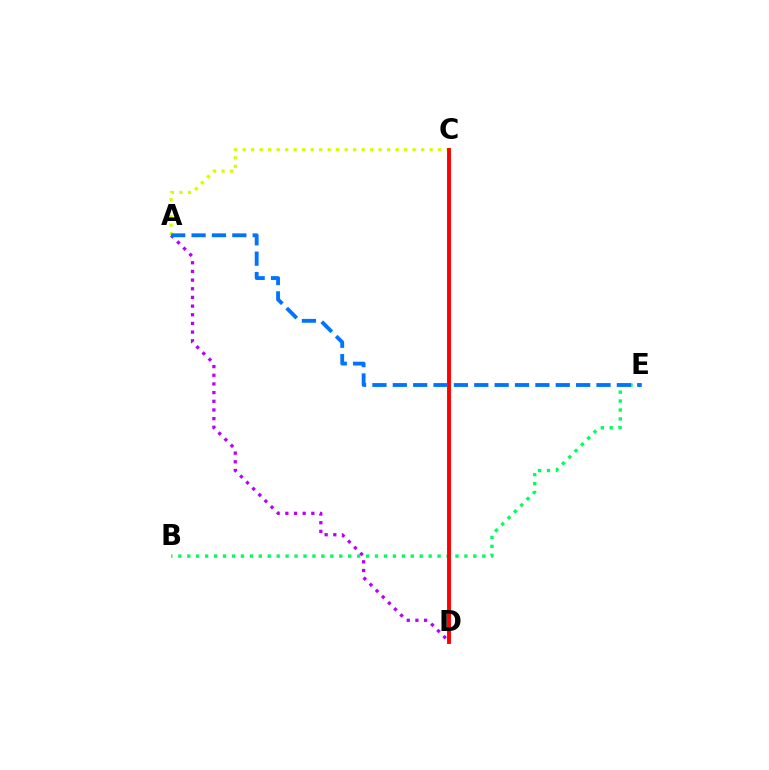{('B', 'E'): [{'color': '#00ff5c', 'line_style': 'dotted', 'thickness': 2.43}], ('A', 'C'): [{'color': '#d1ff00', 'line_style': 'dotted', 'thickness': 2.31}], ('C', 'D'): [{'color': '#ff0000', 'line_style': 'solid', 'thickness': 2.81}], ('A', 'D'): [{'color': '#b900ff', 'line_style': 'dotted', 'thickness': 2.36}], ('A', 'E'): [{'color': '#0074ff', 'line_style': 'dashed', 'thickness': 2.77}]}